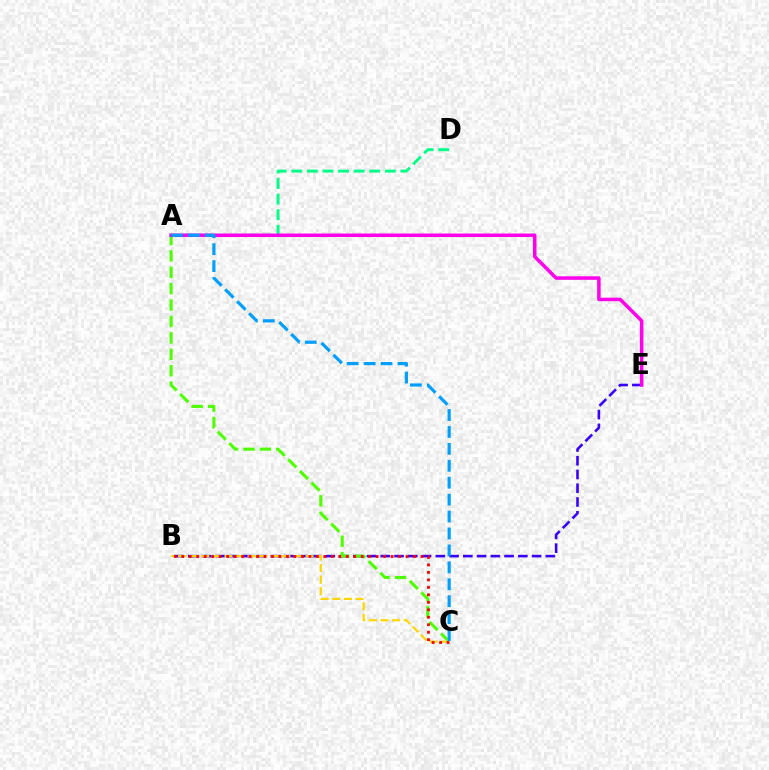{('B', 'E'): [{'color': '#3700ff', 'line_style': 'dashed', 'thickness': 1.87}], ('A', 'D'): [{'color': '#00ff86', 'line_style': 'dashed', 'thickness': 2.12}], ('A', 'C'): [{'color': '#4fff00', 'line_style': 'dashed', 'thickness': 2.23}, {'color': '#009eff', 'line_style': 'dashed', 'thickness': 2.3}], ('B', 'C'): [{'color': '#ffd500', 'line_style': 'dashed', 'thickness': 1.57}, {'color': '#ff0000', 'line_style': 'dotted', 'thickness': 2.03}], ('A', 'E'): [{'color': '#ff00ed', 'line_style': 'solid', 'thickness': 2.53}]}